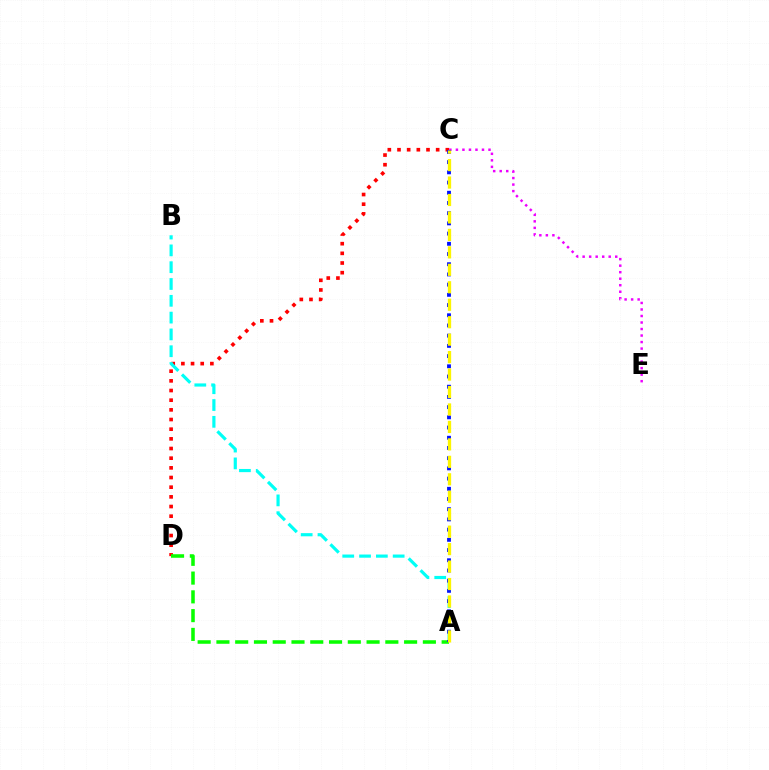{('C', 'D'): [{'color': '#ff0000', 'line_style': 'dotted', 'thickness': 2.63}], ('C', 'E'): [{'color': '#ee00ff', 'line_style': 'dotted', 'thickness': 1.77}], ('A', 'D'): [{'color': '#08ff00', 'line_style': 'dashed', 'thickness': 2.55}], ('A', 'B'): [{'color': '#00fff6', 'line_style': 'dashed', 'thickness': 2.28}], ('A', 'C'): [{'color': '#0010ff', 'line_style': 'dotted', 'thickness': 2.77}, {'color': '#fcf500', 'line_style': 'dashed', 'thickness': 2.37}]}